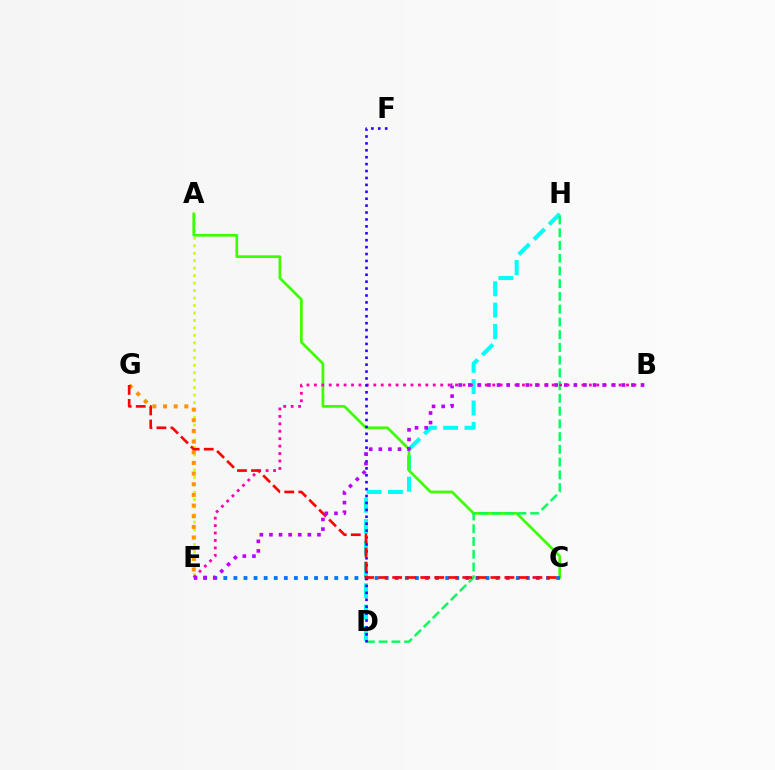{('A', 'E'): [{'color': '#d1ff00', 'line_style': 'dotted', 'thickness': 2.03}], ('D', 'H'): [{'color': '#00fff6', 'line_style': 'dashed', 'thickness': 2.9}, {'color': '#00ff5c', 'line_style': 'dashed', 'thickness': 1.73}], ('A', 'C'): [{'color': '#3dff00', 'line_style': 'solid', 'thickness': 1.96}], ('B', 'E'): [{'color': '#ff00ac', 'line_style': 'dotted', 'thickness': 2.02}, {'color': '#b900ff', 'line_style': 'dotted', 'thickness': 2.61}], ('E', 'G'): [{'color': '#ff9400', 'line_style': 'dotted', 'thickness': 2.9}], ('C', 'E'): [{'color': '#0074ff', 'line_style': 'dotted', 'thickness': 2.74}], ('D', 'F'): [{'color': '#2500ff', 'line_style': 'dotted', 'thickness': 1.88}], ('C', 'G'): [{'color': '#ff0000', 'line_style': 'dashed', 'thickness': 1.91}]}